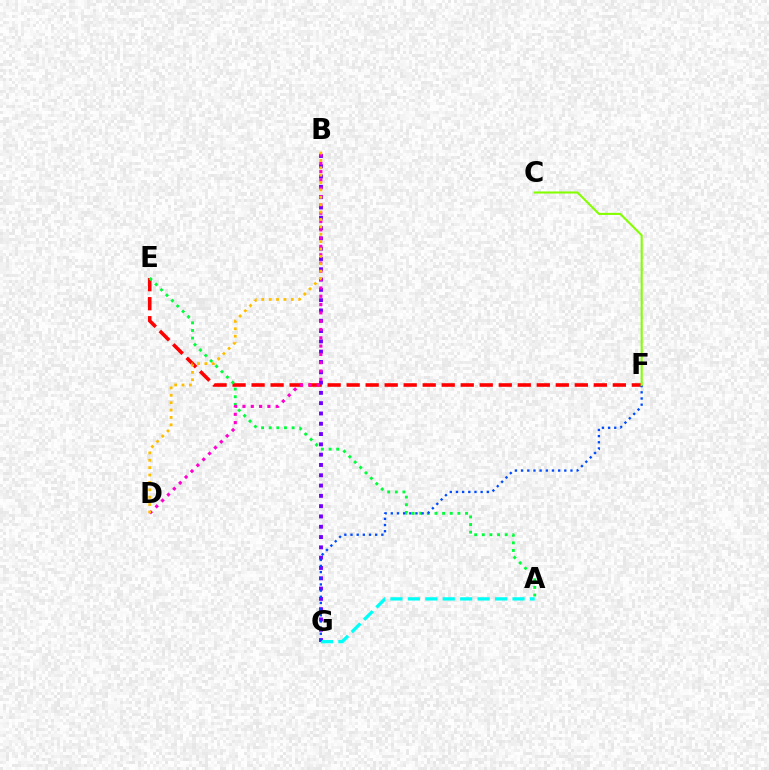{('E', 'F'): [{'color': '#ff0000', 'line_style': 'dashed', 'thickness': 2.58}], ('A', 'E'): [{'color': '#00ff39', 'line_style': 'dotted', 'thickness': 2.07}], ('B', 'G'): [{'color': '#7200ff', 'line_style': 'dotted', 'thickness': 2.8}], ('A', 'G'): [{'color': '#00fff6', 'line_style': 'dashed', 'thickness': 2.37}], ('F', 'G'): [{'color': '#004bff', 'line_style': 'dotted', 'thickness': 1.68}], ('B', 'D'): [{'color': '#ff00cf', 'line_style': 'dotted', 'thickness': 2.26}, {'color': '#ffbd00', 'line_style': 'dotted', 'thickness': 2.01}], ('C', 'F'): [{'color': '#84ff00', 'line_style': 'solid', 'thickness': 1.5}]}